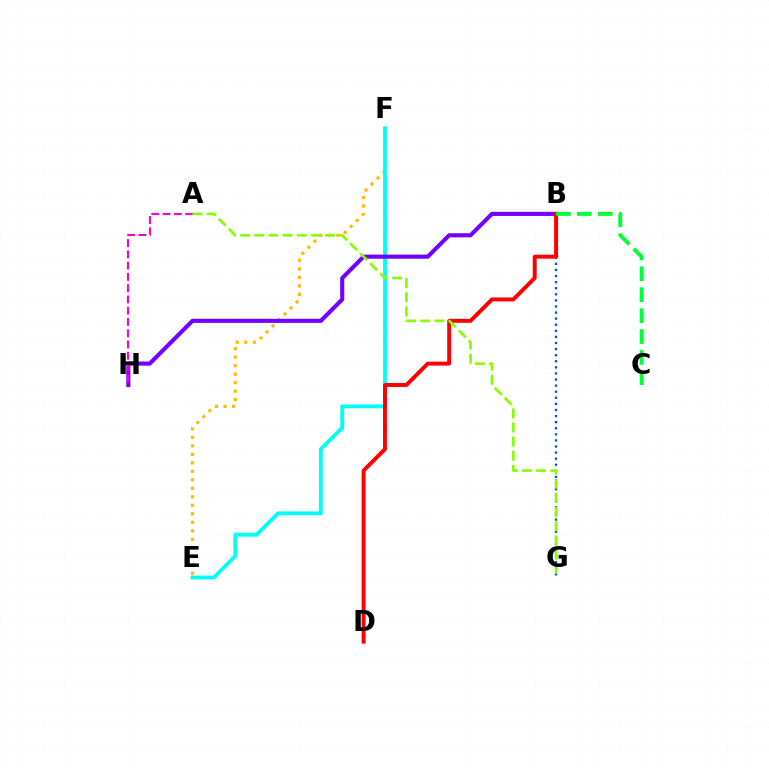{('E', 'F'): [{'color': '#ffbd00', 'line_style': 'dotted', 'thickness': 2.31}, {'color': '#00fff6', 'line_style': 'solid', 'thickness': 2.77}], ('B', 'G'): [{'color': '#004bff', 'line_style': 'dotted', 'thickness': 1.65}], ('B', 'H'): [{'color': '#7200ff', 'line_style': 'solid', 'thickness': 2.96}], ('B', 'D'): [{'color': '#ff0000', 'line_style': 'solid', 'thickness': 2.84}], ('A', 'H'): [{'color': '#ff00cf', 'line_style': 'dashed', 'thickness': 1.53}], ('B', 'C'): [{'color': '#00ff39', 'line_style': 'dashed', 'thickness': 2.84}], ('A', 'G'): [{'color': '#84ff00', 'line_style': 'dashed', 'thickness': 1.92}]}